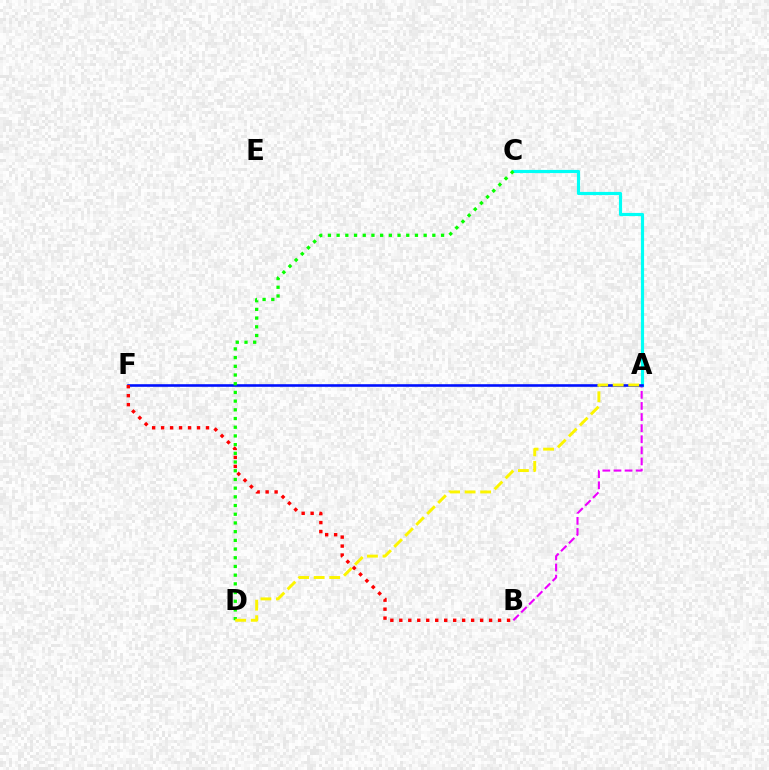{('A', 'B'): [{'color': '#ee00ff', 'line_style': 'dashed', 'thickness': 1.51}], ('A', 'C'): [{'color': '#00fff6', 'line_style': 'solid', 'thickness': 2.28}], ('A', 'F'): [{'color': '#0010ff', 'line_style': 'solid', 'thickness': 1.88}], ('C', 'D'): [{'color': '#08ff00', 'line_style': 'dotted', 'thickness': 2.36}], ('A', 'D'): [{'color': '#fcf500', 'line_style': 'dashed', 'thickness': 2.11}], ('B', 'F'): [{'color': '#ff0000', 'line_style': 'dotted', 'thickness': 2.44}]}